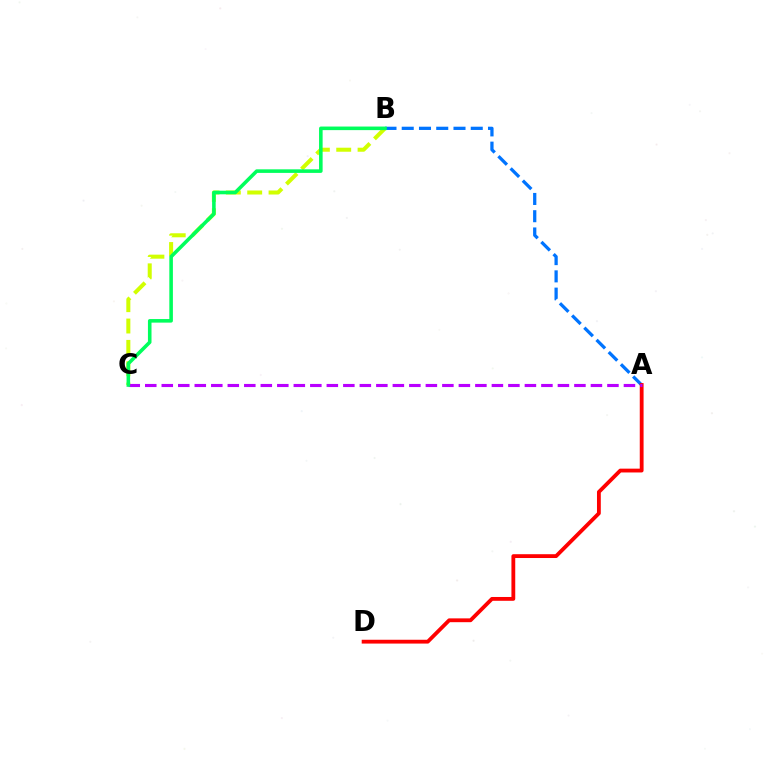{('B', 'C'): [{'color': '#d1ff00', 'line_style': 'dashed', 'thickness': 2.9}, {'color': '#00ff5c', 'line_style': 'solid', 'thickness': 2.57}], ('A', 'B'): [{'color': '#0074ff', 'line_style': 'dashed', 'thickness': 2.34}], ('A', 'D'): [{'color': '#ff0000', 'line_style': 'solid', 'thickness': 2.75}], ('A', 'C'): [{'color': '#b900ff', 'line_style': 'dashed', 'thickness': 2.24}]}